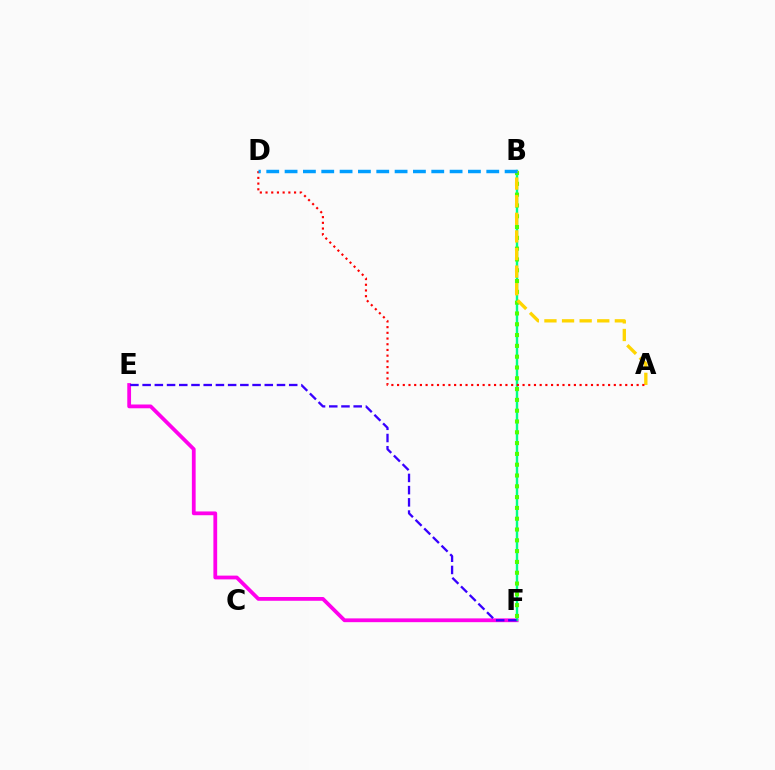{('E', 'F'): [{'color': '#ff00ed', 'line_style': 'solid', 'thickness': 2.72}, {'color': '#3700ff', 'line_style': 'dashed', 'thickness': 1.66}], ('B', 'F'): [{'color': '#00ff86', 'line_style': 'solid', 'thickness': 1.74}, {'color': '#4fff00', 'line_style': 'dotted', 'thickness': 2.94}], ('A', 'B'): [{'color': '#ffd500', 'line_style': 'dashed', 'thickness': 2.39}], ('A', 'D'): [{'color': '#ff0000', 'line_style': 'dotted', 'thickness': 1.55}], ('B', 'D'): [{'color': '#009eff', 'line_style': 'dashed', 'thickness': 2.49}]}